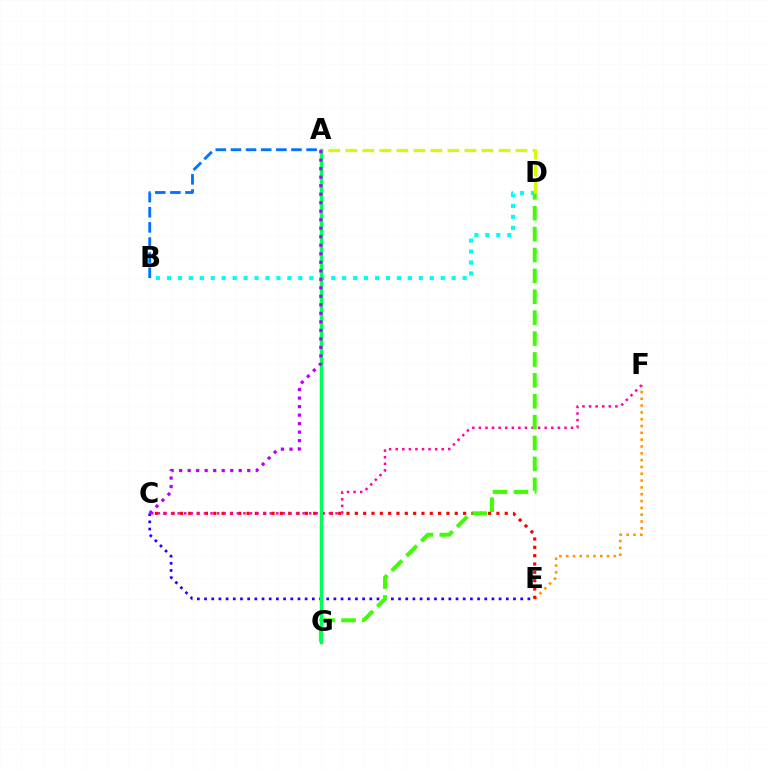{('C', 'E'): [{'color': '#2500ff', 'line_style': 'dotted', 'thickness': 1.95}, {'color': '#ff0000', 'line_style': 'dotted', 'thickness': 2.26}], ('A', 'B'): [{'color': '#0074ff', 'line_style': 'dashed', 'thickness': 2.06}], ('E', 'F'): [{'color': '#ff9400', 'line_style': 'dotted', 'thickness': 1.85}], ('B', 'D'): [{'color': '#00fff6', 'line_style': 'dotted', 'thickness': 2.98}], ('C', 'F'): [{'color': '#ff00ac', 'line_style': 'dotted', 'thickness': 1.79}], ('D', 'G'): [{'color': '#3dff00', 'line_style': 'dashed', 'thickness': 2.84}], ('A', 'D'): [{'color': '#d1ff00', 'line_style': 'dashed', 'thickness': 2.31}], ('A', 'G'): [{'color': '#00ff5c', 'line_style': 'solid', 'thickness': 2.51}], ('A', 'C'): [{'color': '#b900ff', 'line_style': 'dotted', 'thickness': 2.31}]}